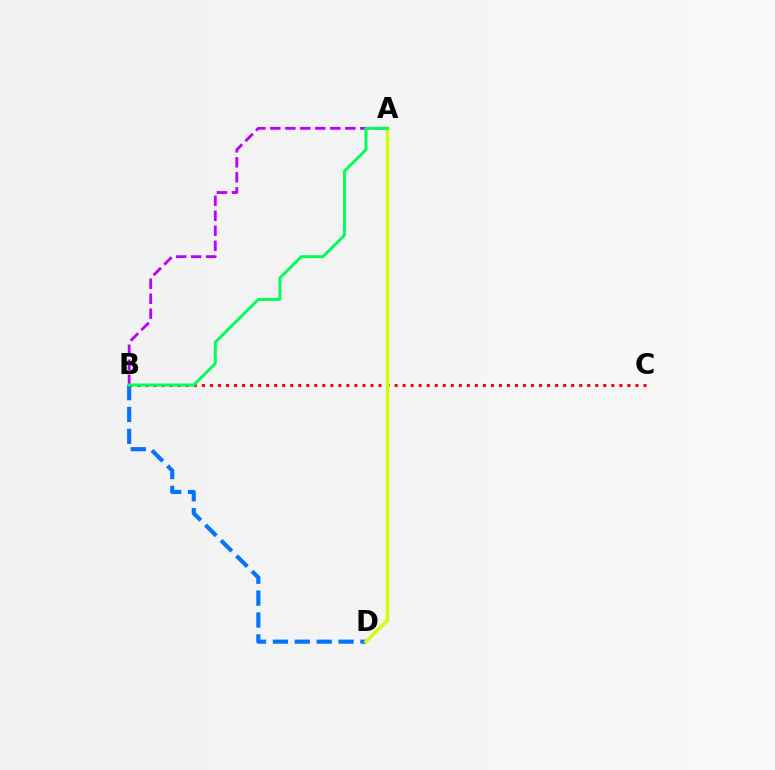{('B', 'C'): [{'color': '#ff0000', 'line_style': 'dotted', 'thickness': 2.18}], ('B', 'D'): [{'color': '#0074ff', 'line_style': 'dashed', 'thickness': 2.97}], ('A', 'D'): [{'color': '#d1ff00', 'line_style': 'solid', 'thickness': 2.42}], ('A', 'B'): [{'color': '#b900ff', 'line_style': 'dashed', 'thickness': 2.04}, {'color': '#00ff5c', 'line_style': 'solid', 'thickness': 2.14}]}